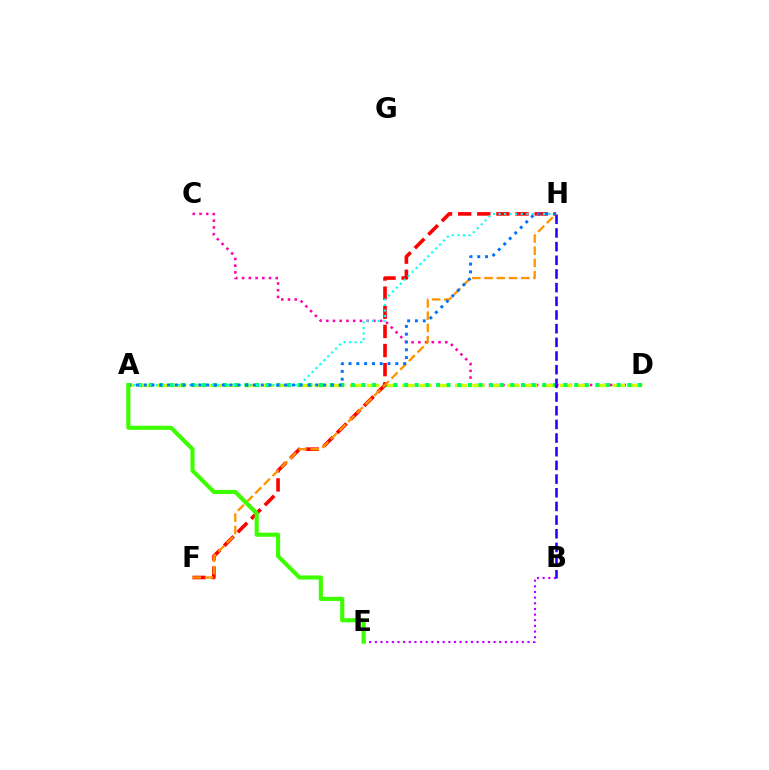{('C', 'D'): [{'color': '#ff00ac', 'line_style': 'dotted', 'thickness': 1.83}], ('A', 'D'): [{'color': '#d1ff00', 'line_style': 'dashed', 'thickness': 2.38}, {'color': '#00ff5c', 'line_style': 'dotted', 'thickness': 2.89}], ('F', 'H'): [{'color': '#ff0000', 'line_style': 'dashed', 'thickness': 2.6}, {'color': '#ff9400', 'line_style': 'dashed', 'thickness': 1.67}], ('B', 'E'): [{'color': '#b900ff', 'line_style': 'dotted', 'thickness': 1.54}], ('B', 'H'): [{'color': '#2500ff', 'line_style': 'dashed', 'thickness': 1.86}], ('A', 'H'): [{'color': '#00fff6', 'line_style': 'dotted', 'thickness': 1.51}, {'color': '#0074ff', 'line_style': 'dotted', 'thickness': 2.12}], ('A', 'E'): [{'color': '#3dff00', 'line_style': 'solid', 'thickness': 2.97}]}